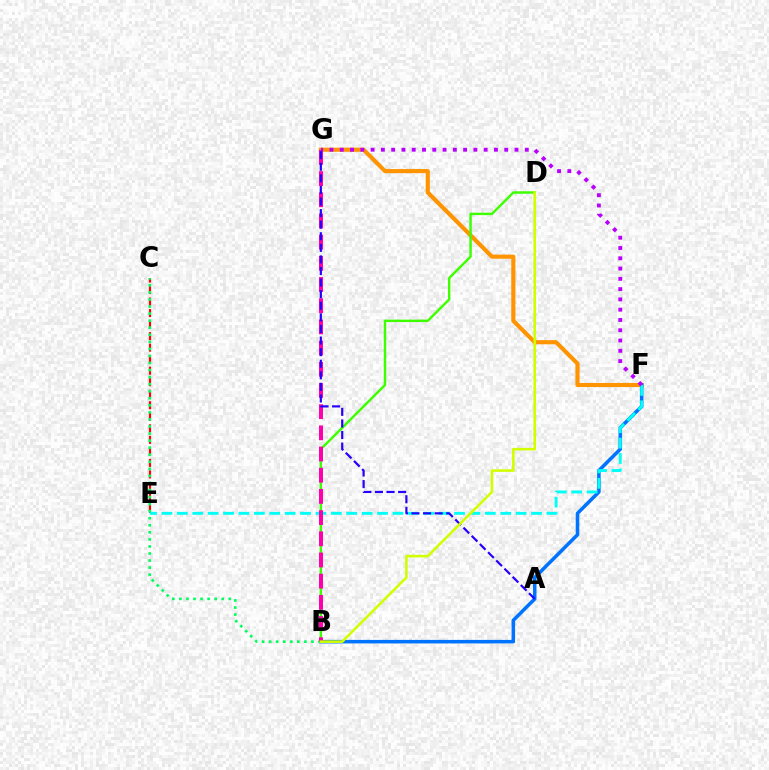{('C', 'E'): [{'color': '#ff0000', 'line_style': 'dashed', 'thickness': 1.57}], ('F', 'G'): [{'color': '#ff9400', 'line_style': 'solid', 'thickness': 2.97}, {'color': '#b900ff', 'line_style': 'dotted', 'thickness': 2.79}], ('B', 'F'): [{'color': '#0074ff', 'line_style': 'solid', 'thickness': 2.55}], ('E', 'F'): [{'color': '#00fff6', 'line_style': 'dashed', 'thickness': 2.09}], ('B', 'D'): [{'color': '#3dff00', 'line_style': 'solid', 'thickness': 1.75}, {'color': '#d1ff00', 'line_style': 'solid', 'thickness': 1.88}], ('B', 'C'): [{'color': '#00ff5c', 'line_style': 'dotted', 'thickness': 1.92}], ('B', 'G'): [{'color': '#ff00ac', 'line_style': 'dashed', 'thickness': 2.88}], ('A', 'G'): [{'color': '#2500ff', 'line_style': 'dashed', 'thickness': 1.57}]}